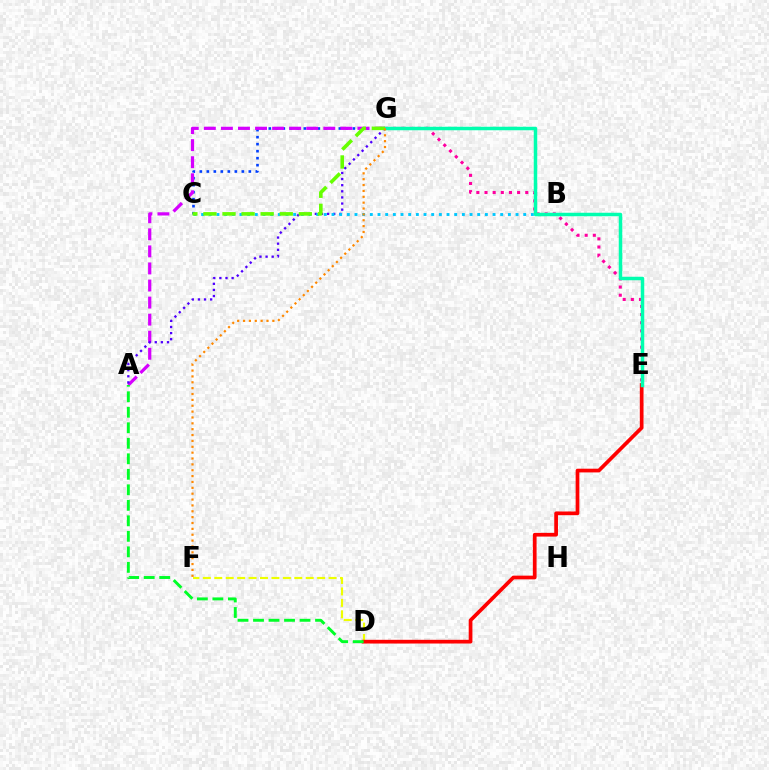{('C', 'G'): [{'color': '#003fff', 'line_style': 'dotted', 'thickness': 1.9}, {'color': '#66ff00', 'line_style': 'dashed', 'thickness': 2.59}], ('A', 'G'): [{'color': '#d600ff', 'line_style': 'dashed', 'thickness': 2.32}, {'color': '#4f00ff', 'line_style': 'dotted', 'thickness': 1.66}], ('D', 'F'): [{'color': '#eeff00', 'line_style': 'dashed', 'thickness': 1.55}], ('B', 'C'): [{'color': '#00c7ff', 'line_style': 'dotted', 'thickness': 2.08}], ('D', 'E'): [{'color': '#ff0000', 'line_style': 'solid', 'thickness': 2.67}], ('A', 'D'): [{'color': '#00ff27', 'line_style': 'dashed', 'thickness': 2.11}], ('E', 'G'): [{'color': '#ff00a0', 'line_style': 'dotted', 'thickness': 2.21}, {'color': '#00ffaf', 'line_style': 'solid', 'thickness': 2.52}], ('F', 'G'): [{'color': '#ff8800', 'line_style': 'dotted', 'thickness': 1.59}]}